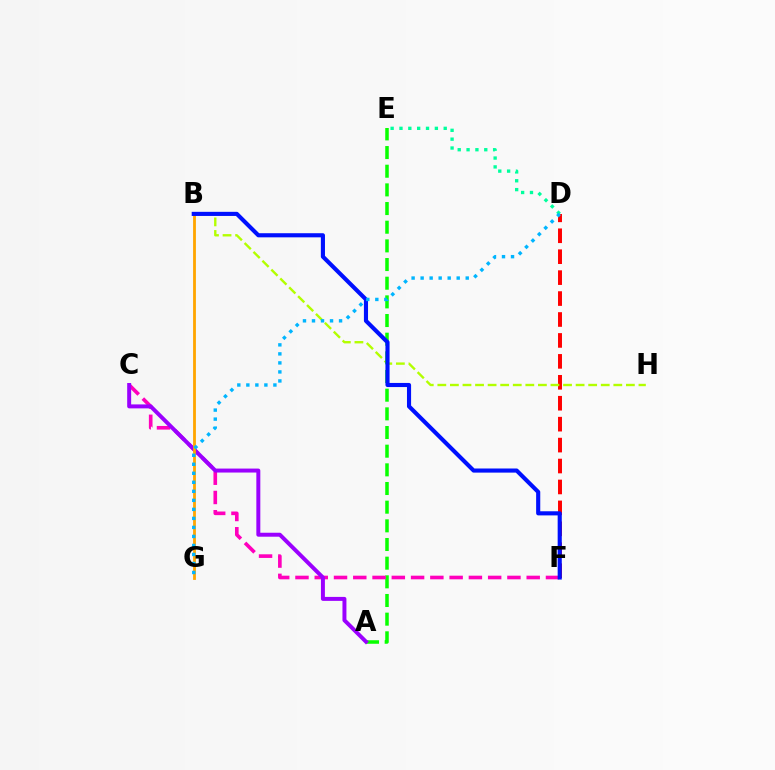{('D', 'F'): [{'color': '#ff0000', 'line_style': 'dashed', 'thickness': 2.84}], ('B', 'H'): [{'color': '#b3ff00', 'line_style': 'dashed', 'thickness': 1.71}], ('A', 'E'): [{'color': '#08ff00', 'line_style': 'dashed', 'thickness': 2.54}], ('C', 'F'): [{'color': '#ff00bd', 'line_style': 'dashed', 'thickness': 2.62}], ('A', 'C'): [{'color': '#9b00ff', 'line_style': 'solid', 'thickness': 2.86}], ('D', 'E'): [{'color': '#00ff9d', 'line_style': 'dotted', 'thickness': 2.4}], ('B', 'G'): [{'color': '#ffa500', 'line_style': 'solid', 'thickness': 2.02}], ('B', 'F'): [{'color': '#0010ff', 'line_style': 'solid', 'thickness': 2.97}], ('D', 'G'): [{'color': '#00b5ff', 'line_style': 'dotted', 'thickness': 2.45}]}